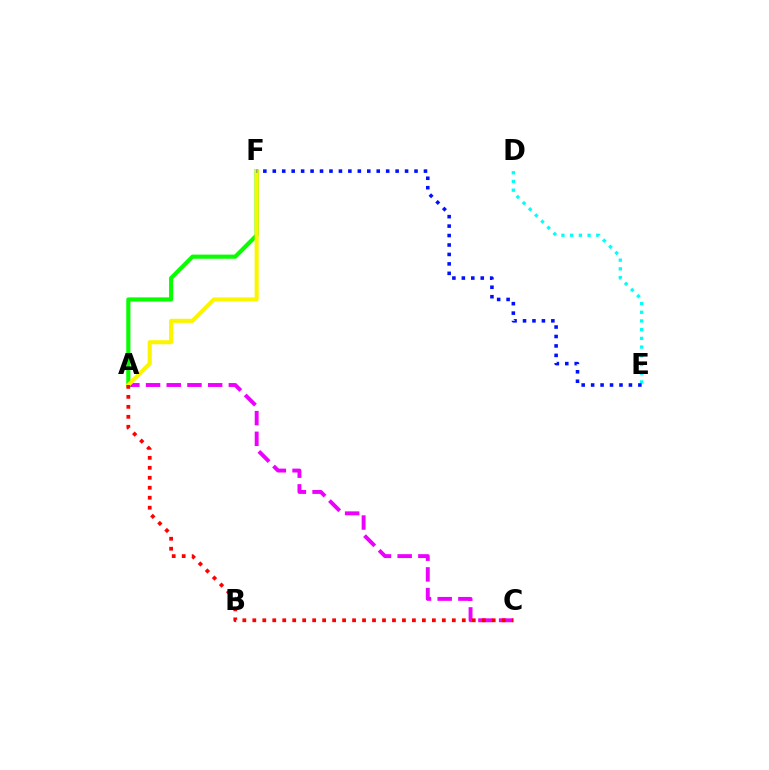{('A', 'C'): [{'color': '#ee00ff', 'line_style': 'dashed', 'thickness': 2.81}, {'color': '#ff0000', 'line_style': 'dotted', 'thickness': 2.71}], ('D', 'E'): [{'color': '#00fff6', 'line_style': 'dotted', 'thickness': 2.37}], ('A', 'F'): [{'color': '#08ff00', 'line_style': 'solid', 'thickness': 2.98}, {'color': '#fcf500', 'line_style': 'solid', 'thickness': 2.94}], ('E', 'F'): [{'color': '#0010ff', 'line_style': 'dotted', 'thickness': 2.57}]}